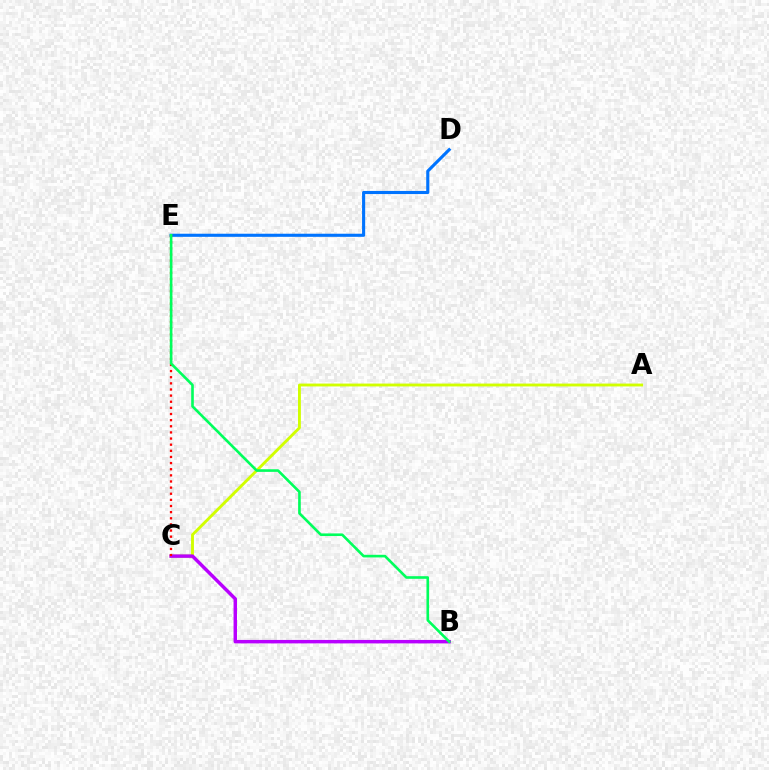{('D', 'E'): [{'color': '#0074ff', 'line_style': 'solid', 'thickness': 2.23}], ('A', 'C'): [{'color': '#d1ff00', 'line_style': 'solid', 'thickness': 2.07}], ('B', 'C'): [{'color': '#b900ff', 'line_style': 'solid', 'thickness': 2.48}], ('C', 'E'): [{'color': '#ff0000', 'line_style': 'dotted', 'thickness': 1.67}], ('B', 'E'): [{'color': '#00ff5c', 'line_style': 'solid', 'thickness': 1.89}]}